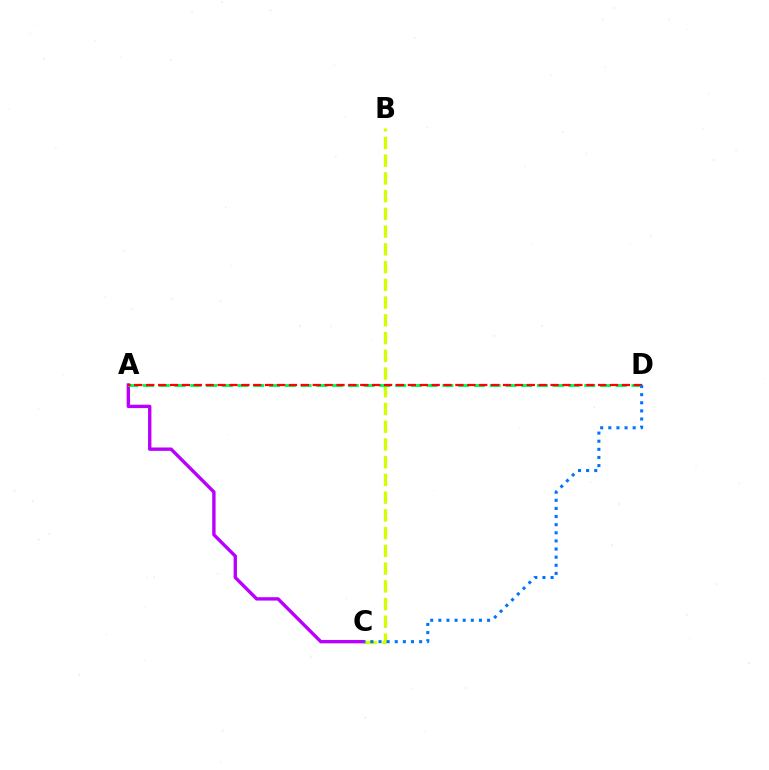{('B', 'C'): [{'color': '#d1ff00', 'line_style': 'dashed', 'thickness': 2.41}], ('A', 'C'): [{'color': '#b900ff', 'line_style': 'solid', 'thickness': 2.43}], ('A', 'D'): [{'color': '#00ff5c', 'line_style': 'dashed', 'thickness': 2.14}, {'color': '#ff0000', 'line_style': 'dashed', 'thickness': 1.62}], ('C', 'D'): [{'color': '#0074ff', 'line_style': 'dotted', 'thickness': 2.21}]}